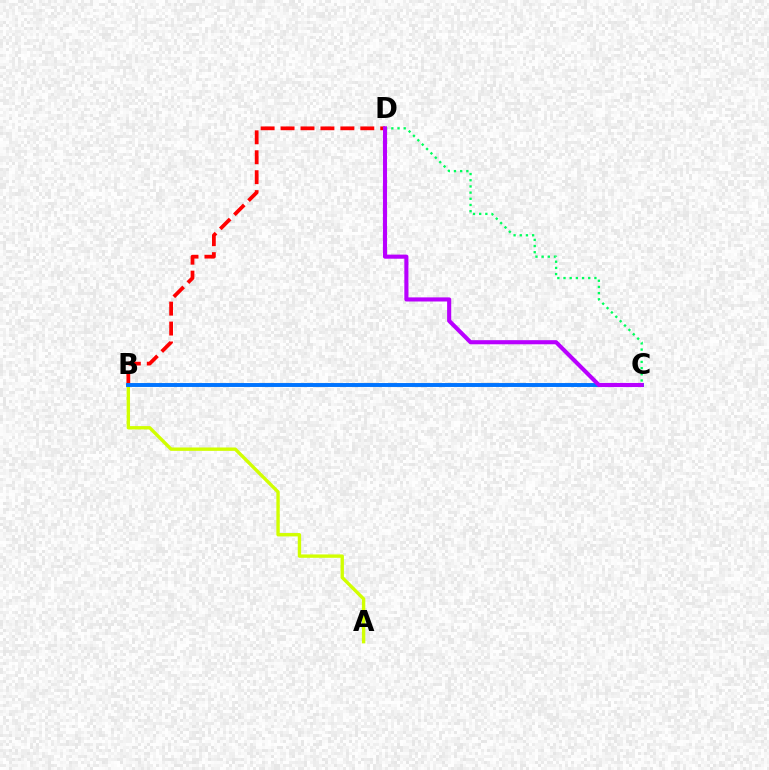{('A', 'B'): [{'color': '#d1ff00', 'line_style': 'solid', 'thickness': 2.43}], ('B', 'D'): [{'color': '#ff0000', 'line_style': 'dashed', 'thickness': 2.71}], ('B', 'C'): [{'color': '#0074ff', 'line_style': 'solid', 'thickness': 2.82}], ('C', 'D'): [{'color': '#00ff5c', 'line_style': 'dotted', 'thickness': 1.68}, {'color': '#b900ff', 'line_style': 'solid', 'thickness': 2.96}]}